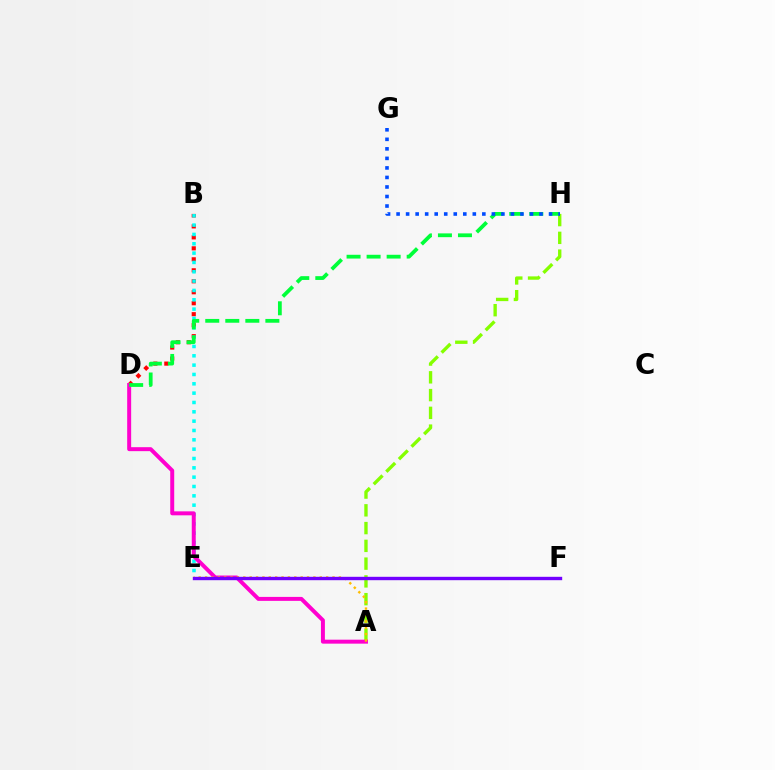{('B', 'D'): [{'color': '#ff0000', 'line_style': 'dotted', 'thickness': 2.98}], ('A', 'H'): [{'color': '#84ff00', 'line_style': 'dashed', 'thickness': 2.41}], ('B', 'E'): [{'color': '#00fff6', 'line_style': 'dotted', 'thickness': 2.54}], ('A', 'D'): [{'color': '#ff00cf', 'line_style': 'solid', 'thickness': 2.86}], ('A', 'E'): [{'color': '#ffbd00', 'line_style': 'dotted', 'thickness': 1.73}], ('D', 'H'): [{'color': '#00ff39', 'line_style': 'dashed', 'thickness': 2.72}], ('E', 'F'): [{'color': '#7200ff', 'line_style': 'solid', 'thickness': 2.44}], ('G', 'H'): [{'color': '#004bff', 'line_style': 'dotted', 'thickness': 2.59}]}